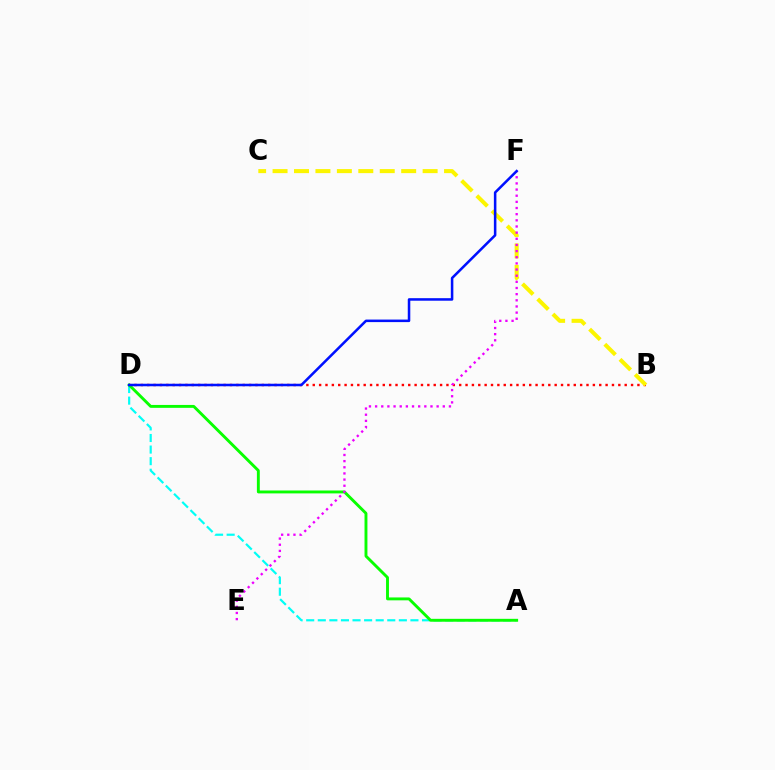{('B', 'D'): [{'color': '#ff0000', 'line_style': 'dotted', 'thickness': 1.73}], ('B', 'C'): [{'color': '#fcf500', 'line_style': 'dashed', 'thickness': 2.91}], ('A', 'D'): [{'color': '#00fff6', 'line_style': 'dashed', 'thickness': 1.57}, {'color': '#08ff00', 'line_style': 'solid', 'thickness': 2.09}], ('E', 'F'): [{'color': '#ee00ff', 'line_style': 'dotted', 'thickness': 1.67}], ('D', 'F'): [{'color': '#0010ff', 'line_style': 'solid', 'thickness': 1.82}]}